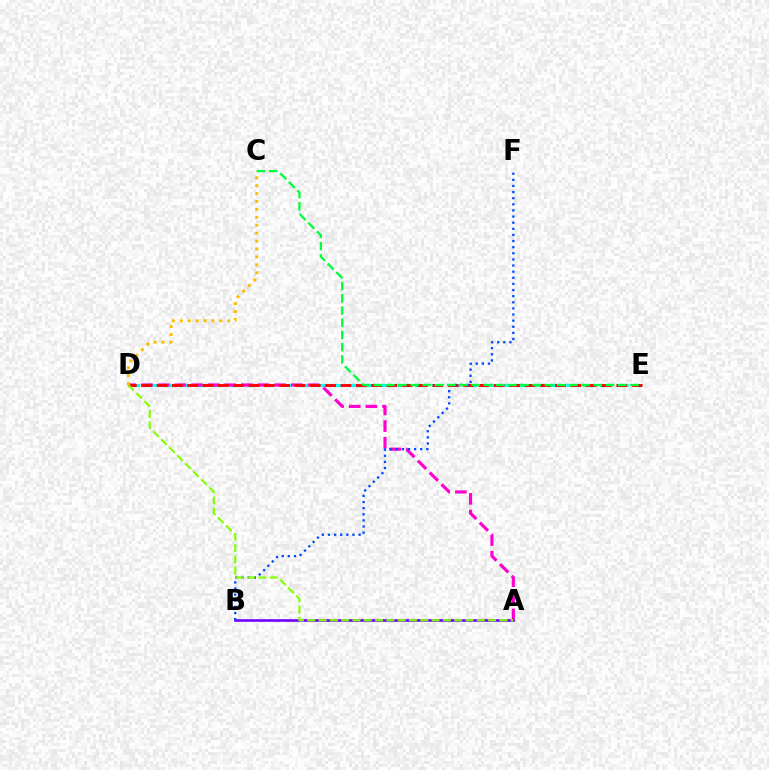{('D', 'E'): [{'color': '#00fff6', 'line_style': 'dashed', 'thickness': 2.29}, {'color': '#ff0000', 'line_style': 'dashed', 'thickness': 2.08}], ('A', 'D'): [{'color': '#ff00cf', 'line_style': 'dashed', 'thickness': 2.26}, {'color': '#84ff00', 'line_style': 'dashed', 'thickness': 1.54}], ('A', 'B'): [{'color': '#7200ff', 'line_style': 'solid', 'thickness': 1.88}], ('B', 'F'): [{'color': '#004bff', 'line_style': 'dotted', 'thickness': 1.66}], ('C', 'E'): [{'color': '#00ff39', 'line_style': 'dashed', 'thickness': 1.66}], ('C', 'D'): [{'color': '#ffbd00', 'line_style': 'dotted', 'thickness': 2.15}]}